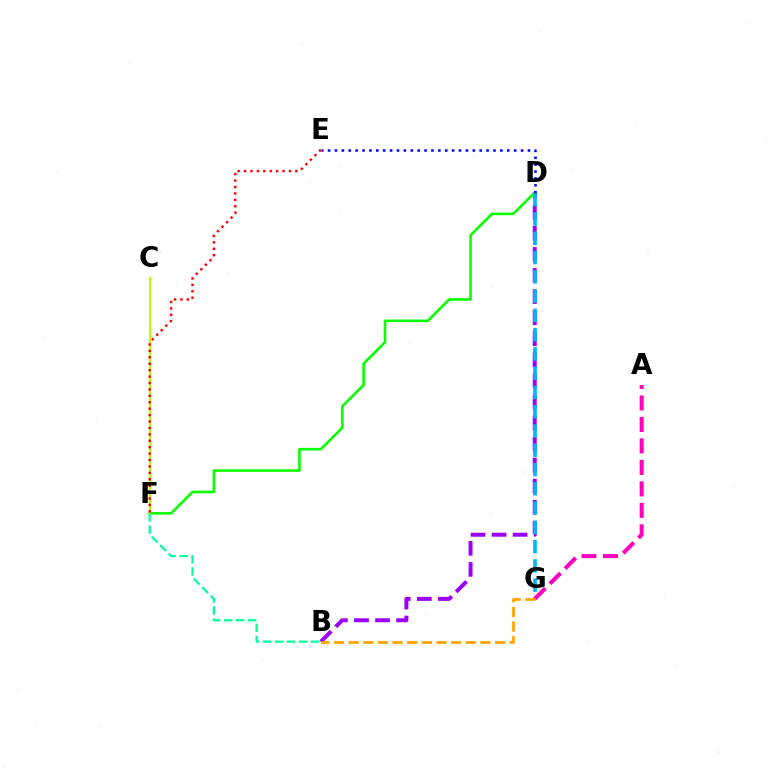{('B', 'D'): [{'color': '#9b00ff', 'line_style': 'dashed', 'thickness': 2.86}], ('D', 'F'): [{'color': '#08ff00', 'line_style': 'solid', 'thickness': 1.87}], ('D', 'G'): [{'color': '#00b5ff', 'line_style': 'dashed', 'thickness': 2.62}], ('B', 'F'): [{'color': '#00ff9d', 'line_style': 'dashed', 'thickness': 1.63}], ('A', 'G'): [{'color': '#ff00bd', 'line_style': 'dashed', 'thickness': 2.92}], ('C', 'F'): [{'color': '#b3ff00', 'line_style': 'solid', 'thickness': 1.51}], ('D', 'E'): [{'color': '#0010ff', 'line_style': 'dotted', 'thickness': 1.87}], ('B', 'G'): [{'color': '#ffa500', 'line_style': 'dashed', 'thickness': 1.99}], ('E', 'F'): [{'color': '#ff0000', 'line_style': 'dotted', 'thickness': 1.74}]}